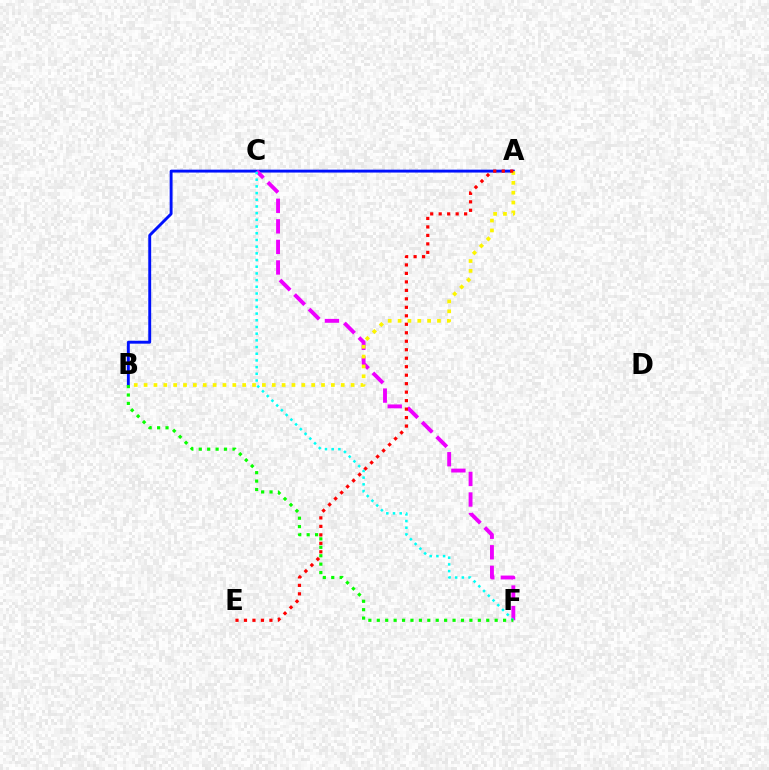{('A', 'B'): [{'color': '#0010ff', 'line_style': 'solid', 'thickness': 2.09}, {'color': '#fcf500', 'line_style': 'dotted', 'thickness': 2.68}], ('C', 'F'): [{'color': '#ee00ff', 'line_style': 'dashed', 'thickness': 2.79}, {'color': '#00fff6', 'line_style': 'dotted', 'thickness': 1.82}], ('B', 'F'): [{'color': '#08ff00', 'line_style': 'dotted', 'thickness': 2.29}], ('A', 'E'): [{'color': '#ff0000', 'line_style': 'dotted', 'thickness': 2.3}]}